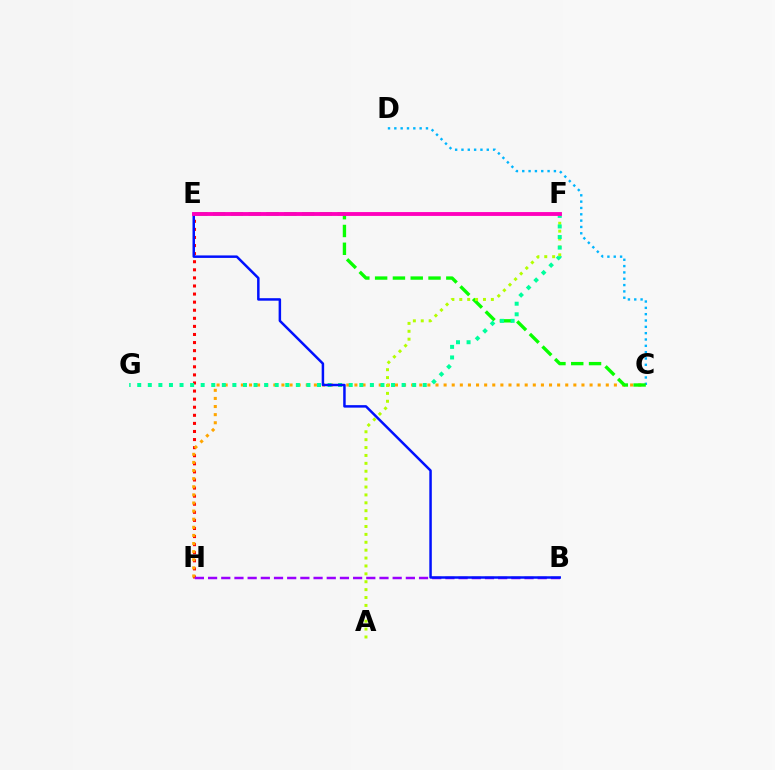{('E', 'H'): [{'color': '#ff0000', 'line_style': 'dotted', 'thickness': 2.2}], ('C', 'H'): [{'color': '#ffa500', 'line_style': 'dotted', 'thickness': 2.2}], ('C', 'D'): [{'color': '#00b5ff', 'line_style': 'dotted', 'thickness': 1.72}], ('C', 'E'): [{'color': '#08ff00', 'line_style': 'dashed', 'thickness': 2.42}], ('A', 'F'): [{'color': '#b3ff00', 'line_style': 'dotted', 'thickness': 2.14}], ('B', 'H'): [{'color': '#9b00ff', 'line_style': 'dashed', 'thickness': 1.79}], ('F', 'G'): [{'color': '#00ff9d', 'line_style': 'dotted', 'thickness': 2.87}], ('B', 'E'): [{'color': '#0010ff', 'line_style': 'solid', 'thickness': 1.79}], ('E', 'F'): [{'color': '#ff00bd', 'line_style': 'solid', 'thickness': 2.78}]}